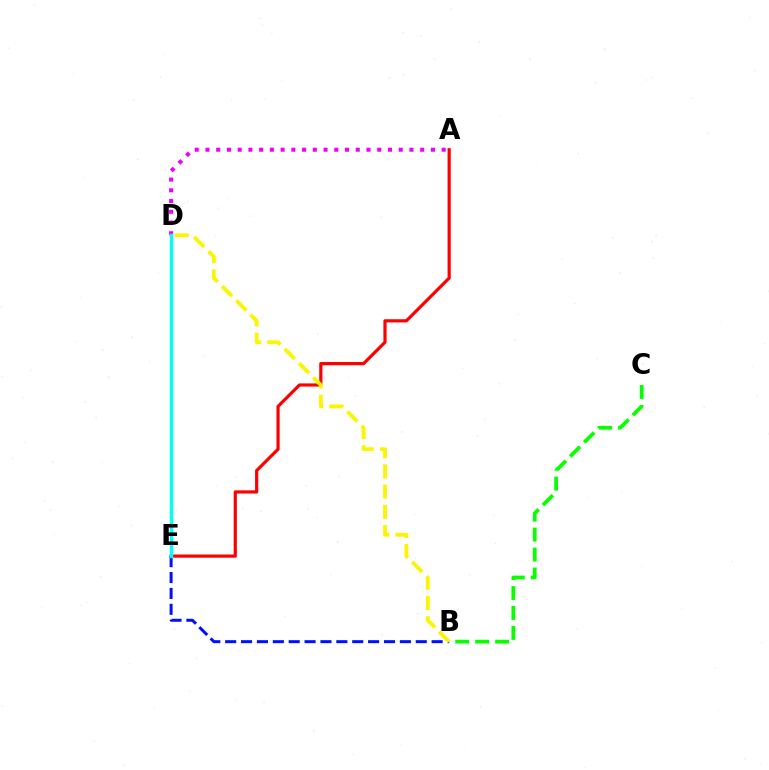{('A', 'E'): [{'color': '#ff0000', 'line_style': 'solid', 'thickness': 2.3}], ('B', 'C'): [{'color': '#08ff00', 'line_style': 'dashed', 'thickness': 2.71}], ('B', 'E'): [{'color': '#0010ff', 'line_style': 'dashed', 'thickness': 2.16}], ('A', 'D'): [{'color': '#ee00ff', 'line_style': 'dotted', 'thickness': 2.92}], ('D', 'E'): [{'color': '#00fff6', 'line_style': 'solid', 'thickness': 2.46}], ('B', 'D'): [{'color': '#fcf500', 'line_style': 'dashed', 'thickness': 2.75}]}